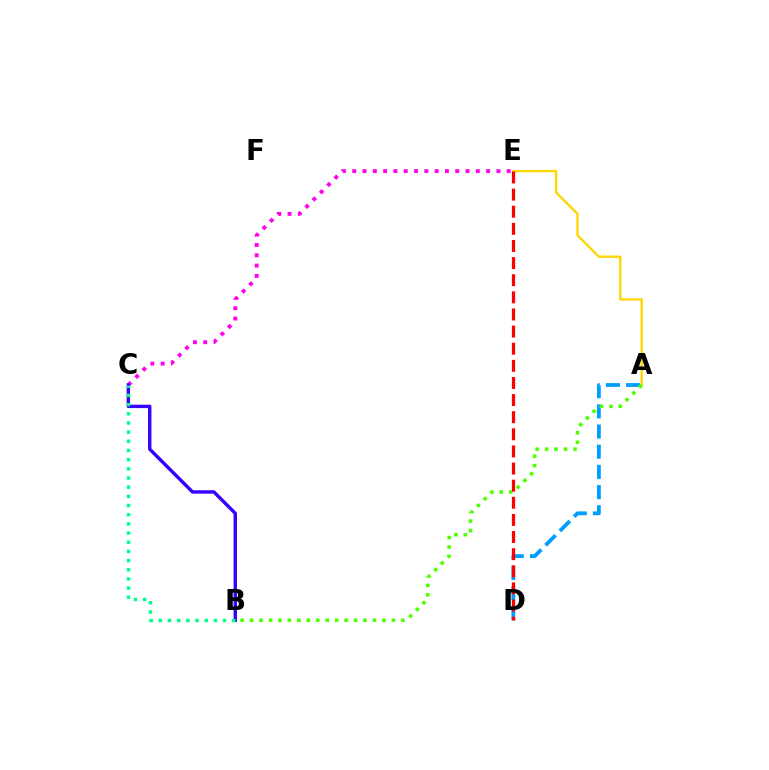{('C', 'E'): [{'color': '#ff00ed', 'line_style': 'dotted', 'thickness': 2.8}], ('B', 'C'): [{'color': '#3700ff', 'line_style': 'solid', 'thickness': 2.46}, {'color': '#00ff86', 'line_style': 'dotted', 'thickness': 2.49}], ('A', 'D'): [{'color': '#009eff', 'line_style': 'dashed', 'thickness': 2.74}], ('A', 'E'): [{'color': '#ffd500', 'line_style': 'solid', 'thickness': 1.67}], ('A', 'B'): [{'color': '#4fff00', 'line_style': 'dotted', 'thickness': 2.57}], ('D', 'E'): [{'color': '#ff0000', 'line_style': 'dashed', 'thickness': 2.33}]}